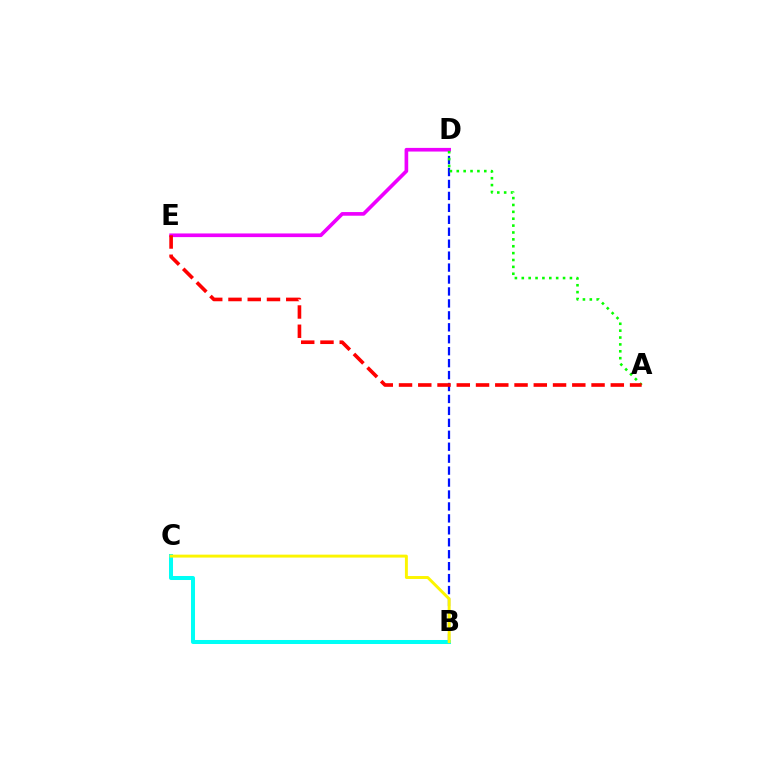{('B', 'D'): [{'color': '#0010ff', 'line_style': 'dashed', 'thickness': 1.62}], ('D', 'E'): [{'color': '#ee00ff', 'line_style': 'solid', 'thickness': 2.63}], ('B', 'C'): [{'color': '#00fff6', 'line_style': 'solid', 'thickness': 2.89}, {'color': '#fcf500', 'line_style': 'solid', 'thickness': 2.11}], ('A', 'D'): [{'color': '#08ff00', 'line_style': 'dotted', 'thickness': 1.87}], ('A', 'E'): [{'color': '#ff0000', 'line_style': 'dashed', 'thickness': 2.62}]}